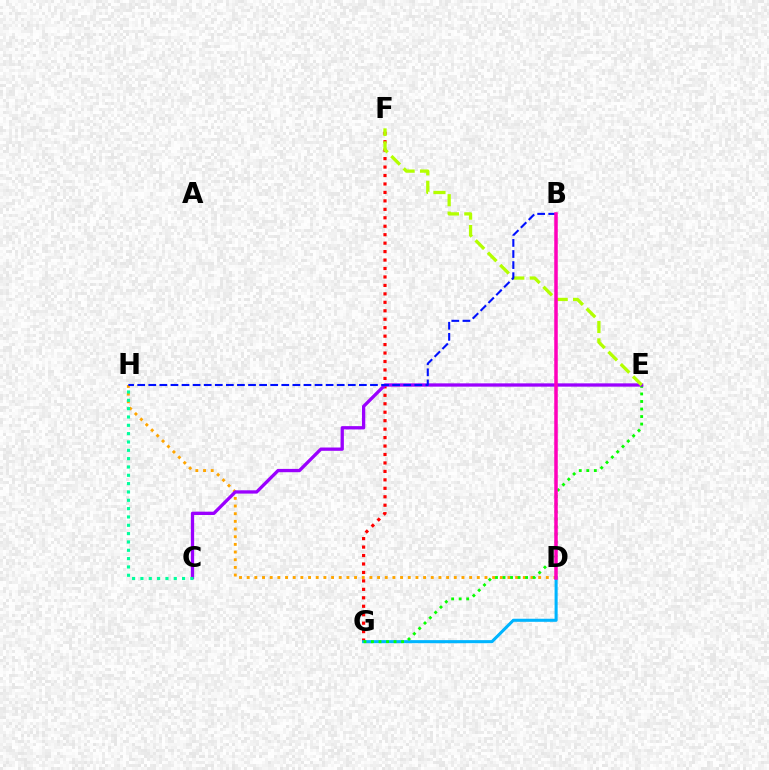{('F', 'G'): [{'color': '#ff0000', 'line_style': 'dotted', 'thickness': 2.3}], ('D', 'H'): [{'color': '#ffa500', 'line_style': 'dotted', 'thickness': 2.08}], ('D', 'G'): [{'color': '#00b5ff', 'line_style': 'solid', 'thickness': 2.21}], ('E', 'G'): [{'color': '#08ff00', 'line_style': 'dotted', 'thickness': 2.05}], ('C', 'E'): [{'color': '#9b00ff', 'line_style': 'solid', 'thickness': 2.38}], ('E', 'F'): [{'color': '#b3ff00', 'line_style': 'dashed', 'thickness': 2.37}], ('B', 'H'): [{'color': '#0010ff', 'line_style': 'dashed', 'thickness': 1.51}], ('B', 'D'): [{'color': '#ff00bd', 'line_style': 'solid', 'thickness': 2.53}], ('C', 'H'): [{'color': '#00ff9d', 'line_style': 'dotted', 'thickness': 2.26}]}